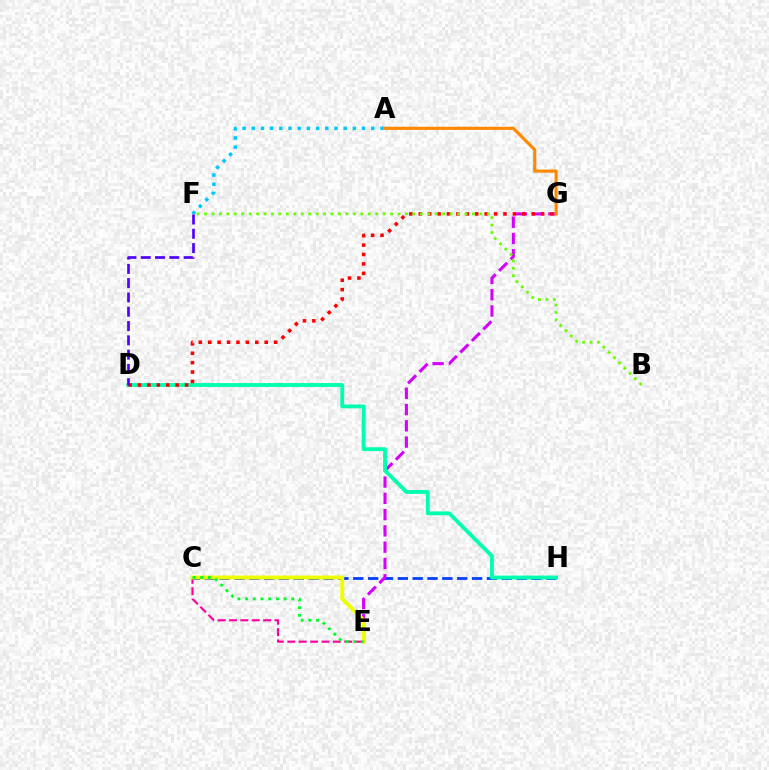{('C', 'E'): [{'color': '#ff00a0', 'line_style': 'dashed', 'thickness': 1.55}, {'color': '#eeff00', 'line_style': 'solid', 'thickness': 2.83}, {'color': '#00ff27', 'line_style': 'dotted', 'thickness': 2.09}], ('C', 'H'): [{'color': '#003fff', 'line_style': 'dashed', 'thickness': 2.02}], ('E', 'G'): [{'color': '#d600ff', 'line_style': 'dashed', 'thickness': 2.21}], ('A', 'F'): [{'color': '#00c7ff', 'line_style': 'dotted', 'thickness': 2.5}], ('D', 'H'): [{'color': '#00ffaf', 'line_style': 'solid', 'thickness': 2.78}], ('D', 'G'): [{'color': '#ff0000', 'line_style': 'dotted', 'thickness': 2.56}], ('A', 'G'): [{'color': '#ff8800', 'line_style': 'solid', 'thickness': 2.23}], ('D', 'F'): [{'color': '#4f00ff', 'line_style': 'dashed', 'thickness': 1.94}], ('B', 'F'): [{'color': '#66ff00', 'line_style': 'dotted', 'thickness': 2.02}]}